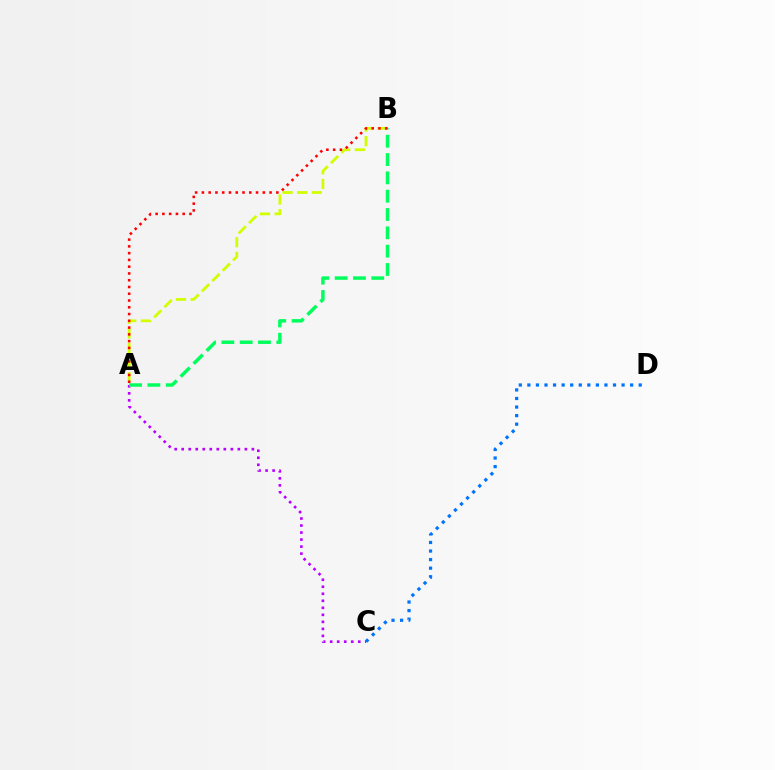{('A', 'C'): [{'color': '#b900ff', 'line_style': 'dotted', 'thickness': 1.91}], ('A', 'B'): [{'color': '#d1ff00', 'line_style': 'dashed', 'thickness': 1.99}, {'color': '#00ff5c', 'line_style': 'dashed', 'thickness': 2.49}, {'color': '#ff0000', 'line_style': 'dotted', 'thickness': 1.84}], ('C', 'D'): [{'color': '#0074ff', 'line_style': 'dotted', 'thickness': 2.33}]}